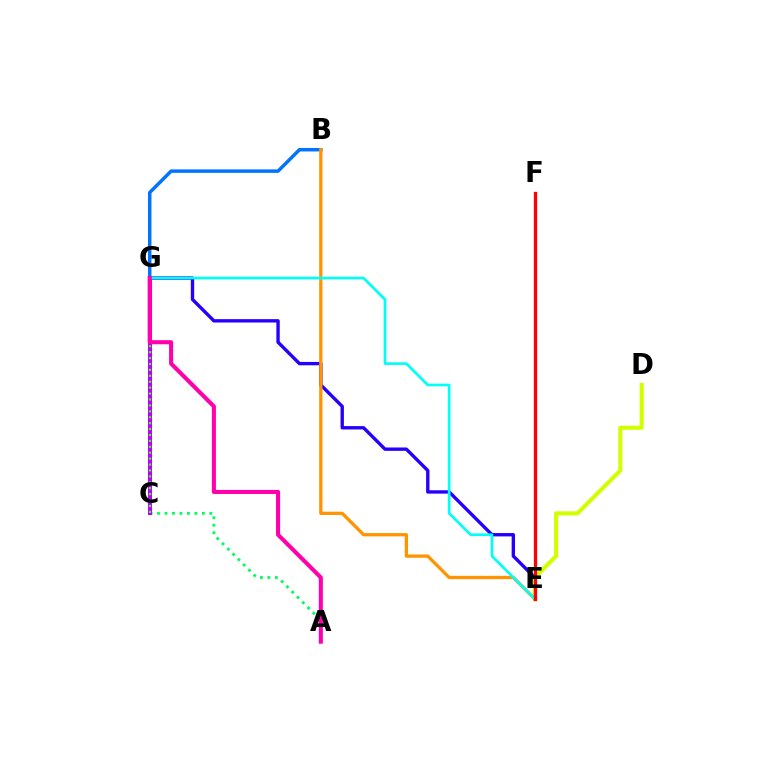{('A', 'C'): [{'color': '#00ff5c', 'line_style': 'dotted', 'thickness': 2.03}], ('E', 'G'): [{'color': '#2500ff', 'line_style': 'solid', 'thickness': 2.42}, {'color': '#00fff6', 'line_style': 'solid', 'thickness': 1.93}], ('D', 'E'): [{'color': '#d1ff00', 'line_style': 'solid', 'thickness': 2.96}], ('C', 'G'): [{'color': '#b900ff', 'line_style': 'solid', 'thickness': 2.94}, {'color': '#3dff00', 'line_style': 'dotted', 'thickness': 1.61}], ('B', 'G'): [{'color': '#0074ff', 'line_style': 'solid', 'thickness': 2.5}], ('B', 'E'): [{'color': '#ff9400', 'line_style': 'solid', 'thickness': 2.37}], ('E', 'F'): [{'color': '#ff0000', 'line_style': 'solid', 'thickness': 2.38}], ('A', 'G'): [{'color': '#ff00ac', 'line_style': 'solid', 'thickness': 2.93}]}